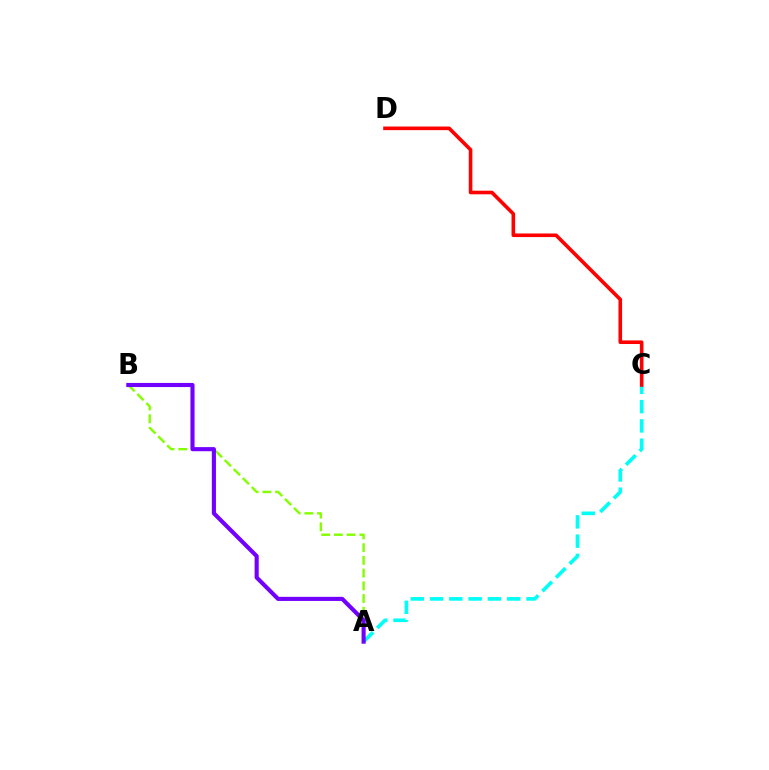{('A', 'C'): [{'color': '#00fff6', 'line_style': 'dashed', 'thickness': 2.62}], ('A', 'B'): [{'color': '#84ff00', 'line_style': 'dashed', 'thickness': 1.73}, {'color': '#7200ff', 'line_style': 'solid', 'thickness': 2.96}], ('C', 'D'): [{'color': '#ff0000', 'line_style': 'solid', 'thickness': 2.59}]}